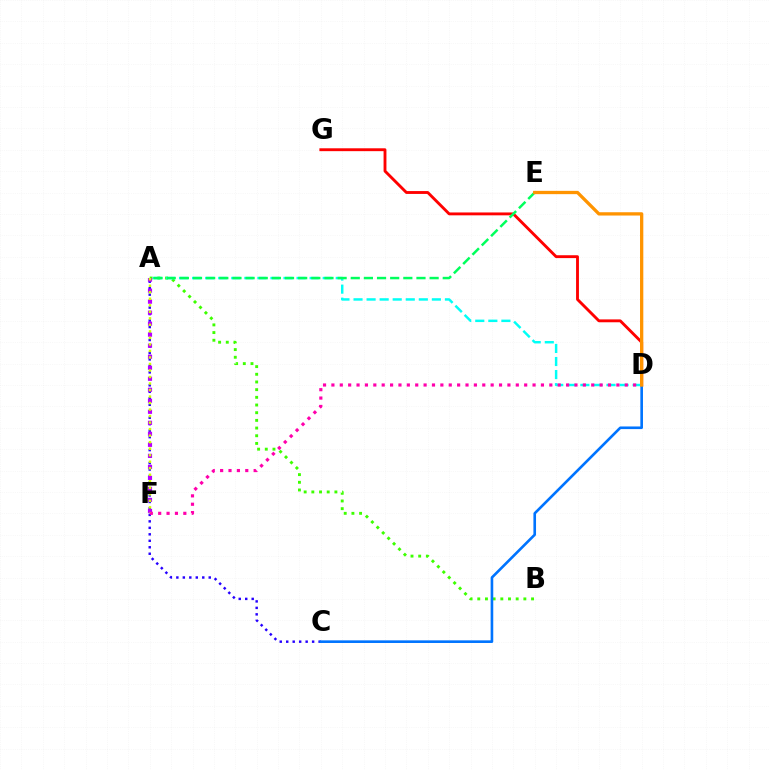{('A', 'B'): [{'color': '#3dff00', 'line_style': 'dotted', 'thickness': 2.09}], ('A', 'C'): [{'color': '#2500ff', 'line_style': 'dotted', 'thickness': 1.76}], ('D', 'G'): [{'color': '#ff0000', 'line_style': 'solid', 'thickness': 2.07}], ('A', 'F'): [{'color': '#b900ff', 'line_style': 'dotted', 'thickness': 2.99}, {'color': '#d1ff00', 'line_style': 'dotted', 'thickness': 1.77}], ('C', 'D'): [{'color': '#0074ff', 'line_style': 'solid', 'thickness': 1.89}], ('A', 'D'): [{'color': '#00fff6', 'line_style': 'dashed', 'thickness': 1.77}], ('D', 'F'): [{'color': '#ff00ac', 'line_style': 'dotted', 'thickness': 2.28}], ('A', 'E'): [{'color': '#00ff5c', 'line_style': 'dashed', 'thickness': 1.79}], ('D', 'E'): [{'color': '#ff9400', 'line_style': 'solid', 'thickness': 2.37}]}